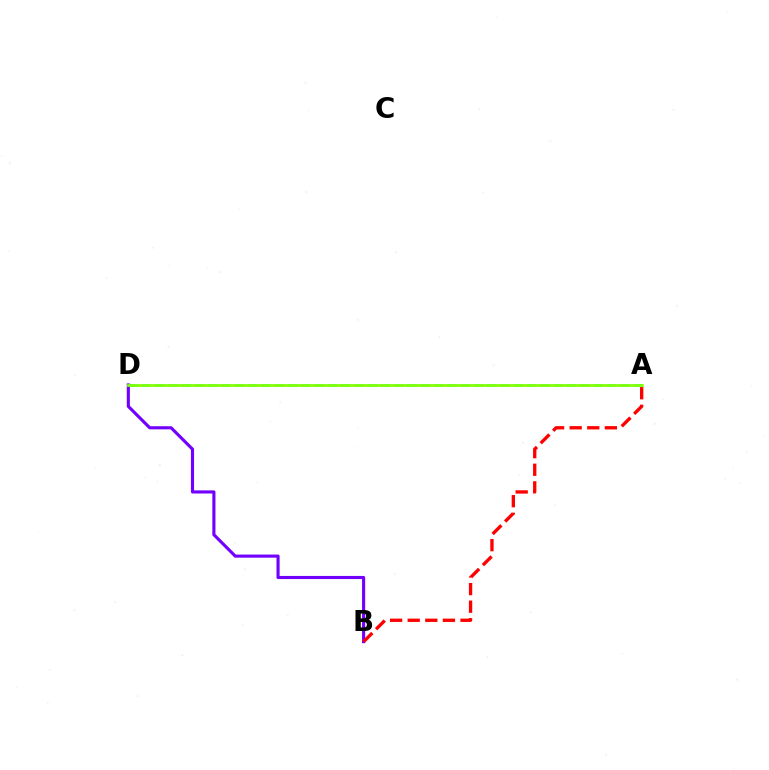{('B', 'D'): [{'color': '#7200ff', 'line_style': 'solid', 'thickness': 2.25}], ('A', 'B'): [{'color': '#ff0000', 'line_style': 'dashed', 'thickness': 2.39}], ('A', 'D'): [{'color': '#00fff6', 'line_style': 'dashed', 'thickness': 1.8}, {'color': '#84ff00', 'line_style': 'solid', 'thickness': 1.95}]}